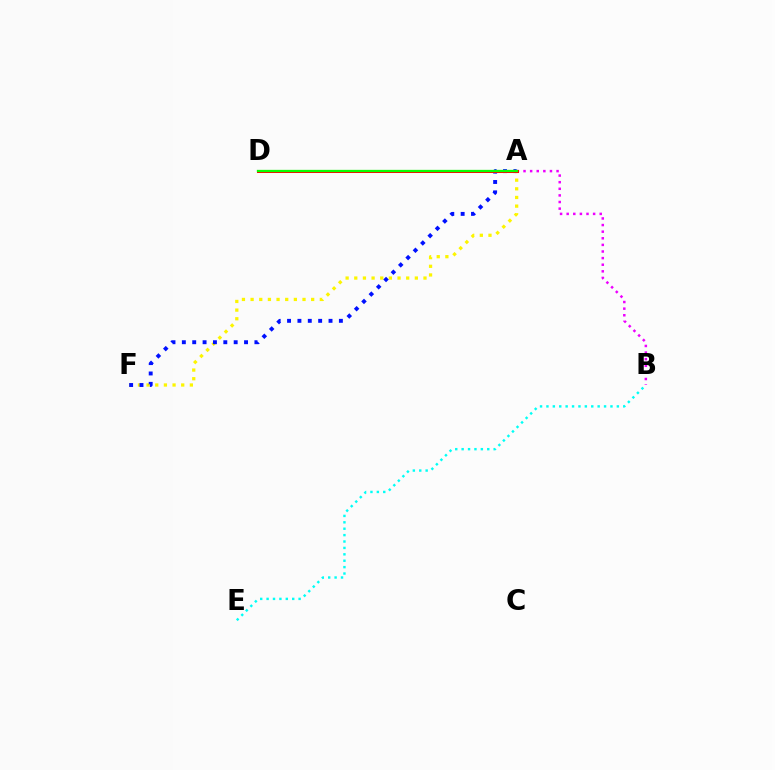{('A', 'F'): [{'color': '#fcf500', 'line_style': 'dotted', 'thickness': 2.35}, {'color': '#0010ff', 'line_style': 'dotted', 'thickness': 2.82}], ('B', 'E'): [{'color': '#00fff6', 'line_style': 'dotted', 'thickness': 1.74}], ('A', 'B'): [{'color': '#ee00ff', 'line_style': 'dotted', 'thickness': 1.8}], ('A', 'D'): [{'color': '#ff0000', 'line_style': 'solid', 'thickness': 2.17}, {'color': '#08ff00', 'line_style': 'solid', 'thickness': 1.64}]}